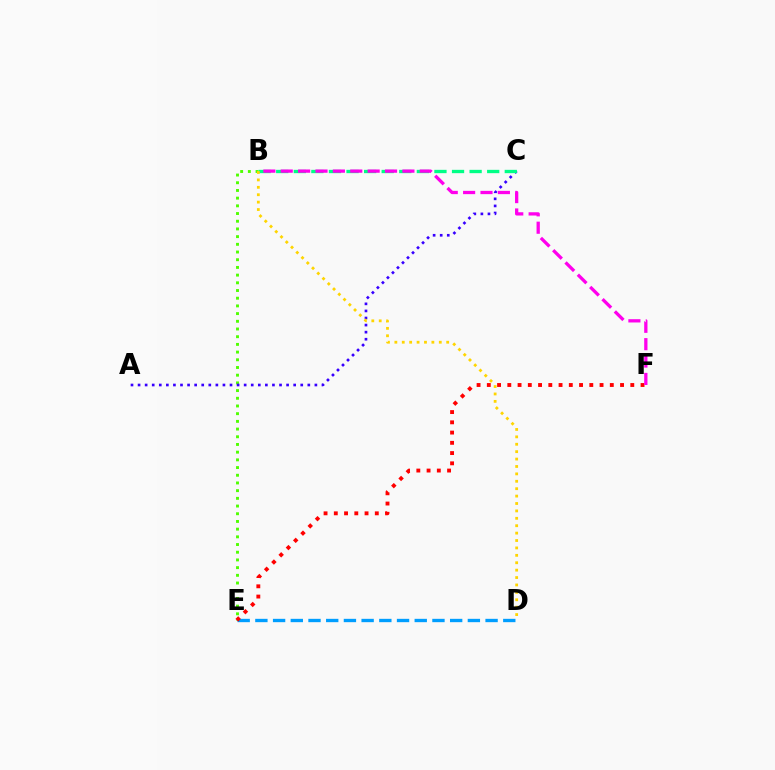{('B', 'E'): [{'color': '#4fff00', 'line_style': 'dotted', 'thickness': 2.09}], ('A', 'C'): [{'color': '#3700ff', 'line_style': 'dotted', 'thickness': 1.92}], ('D', 'E'): [{'color': '#009eff', 'line_style': 'dashed', 'thickness': 2.41}], ('B', 'C'): [{'color': '#00ff86', 'line_style': 'dashed', 'thickness': 2.39}], ('E', 'F'): [{'color': '#ff0000', 'line_style': 'dotted', 'thickness': 2.78}], ('B', 'F'): [{'color': '#ff00ed', 'line_style': 'dashed', 'thickness': 2.36}], ('B', 'D'): [{'color': '#ffd500', 'line_style': 'dotted', 'thickness': 2.01}]}